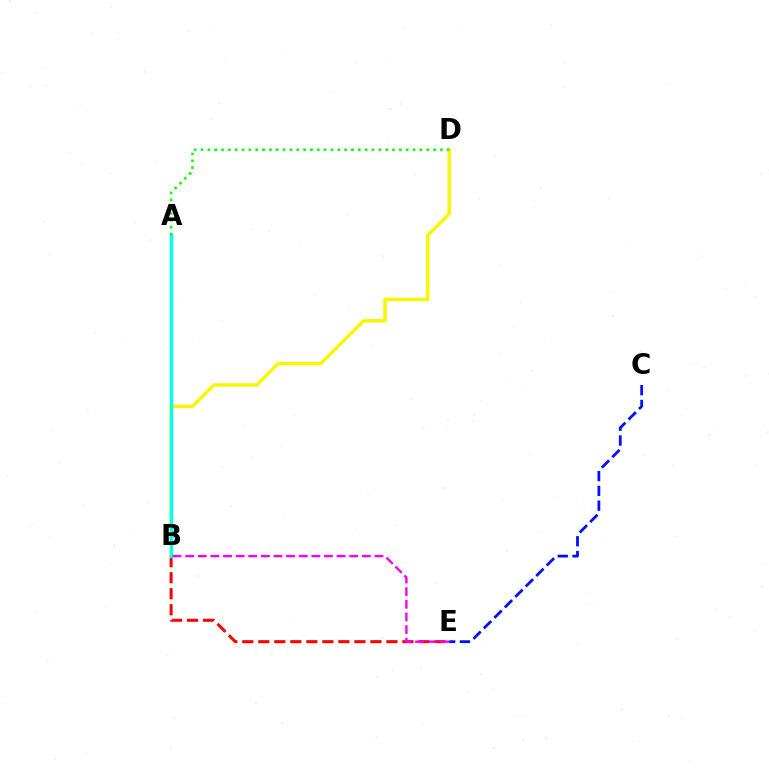{('B', 'E'): [{'color': '#ff0000', 'line_style': 'dashed', 'thickness': 2.18}, {'color': '#ee00ff', 'line_style': 'dashed', 'thickness': 1.71}], ('B', 'D'): [{'color': '#fcf500', 'line_style': 'solid', 'thickness': 2.47}], ('C', 'E'): [{'color': '#0010ff', 'line_style': 'dashed', 'thickness': 2.01}], ('A', 'B'): [{'color': '#00fff6', 'line_style': 'solid', 'thickness': 2.47}], ('A', 'D'): [{'color': '#08ff00', 'line_style': 'dotted', 'thickness': 1.86}]}